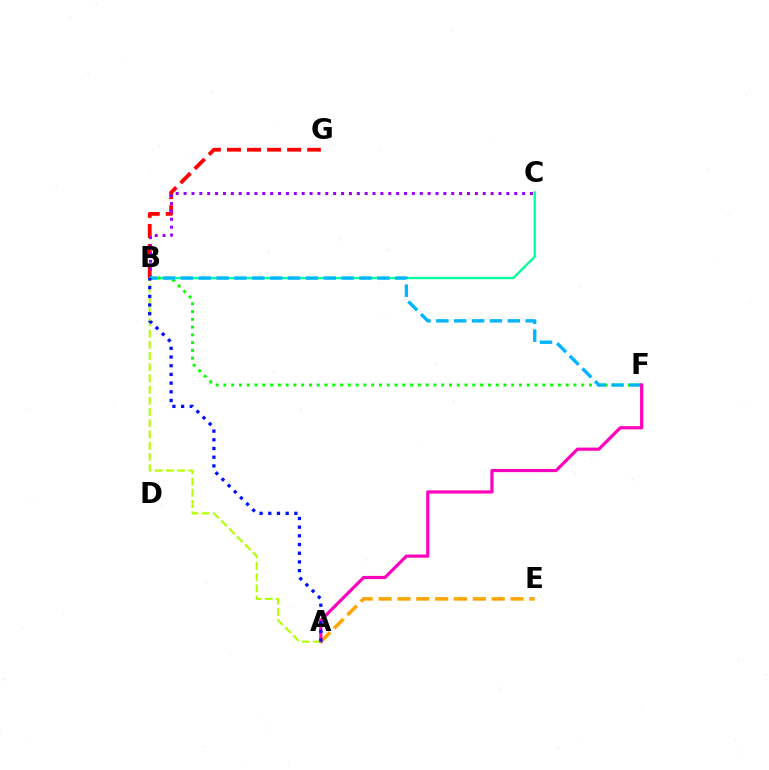{('B', 'C'): [{'color': '#00ff9d', 'line_style': 'solid', 'thickness': 1.67}, {'color': '#9b00ff', 'line_style': 'dotted', 'thickness': 2.14}], ('B', 'G'): [{'color': '#ff0000', 'line_style': 'dashed', 'thickness': 2.72}], ('A', 'E'): [{'color': '#ffa500', 'line_style': 'dashed', 'thickness': 2.56}], ('B', 'F'): [{'color': '#08ff00', 'line_style': 'dotted', 'thickness': 2.11}, {'color': '#00b5ff', 'line_style': 'dashed', 'thickness': 2.43}], ('A', 'F'): [{'color': '#ff00bd', 'line_style': 'solid', 'thickness': 2.28}], ('A', 'B'): [{'color': '#b3ff00', 'line_style': 'dashed', 'thickness': 1.52}, {'color': '#0010ff', 'line_style': 'dotted', 'thickness': 2.36}]}